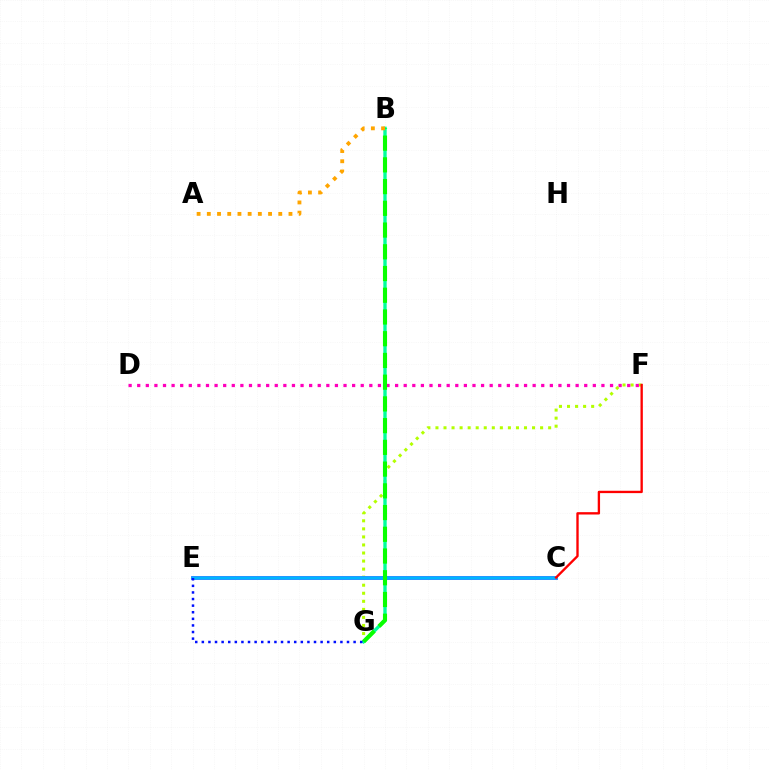{('F', 'G'): [{'color': '#b3ff00', 'line_style': 'dotted', 'thickness': 2.19}], ('B', 'G'): [{'color': '#00ff9d', 'line_style': 'solid', 'thickness': 2.43}, {'color': '#08ff00', 'line_style': 'dashed', 'thickness': 2.95}], ('D', 'F'): [{'color': '#ff00bd', 'line_style': 'dotted', 'thickness': 2.34}], ('C', 'E'): [{'color': '#9b00ff', 'line_style': 'solid', 'thickness': 2.62}, {'color': '#00b5ff', 'line_style': 'solid', 'thickness': 2.56}], ('E', 'G'): [{'color': '#0010ff', 'line_style': 'dotted', 'thickness': 1.79}], ('A', 'B'): [{'color': '#ffa500', 'line_style': 'dotted', 'thickness': 2.77}], ('C', 'F'): [{'color': '#ff0000', 'line_style': 'solid', 'thickness': 1.69}]}